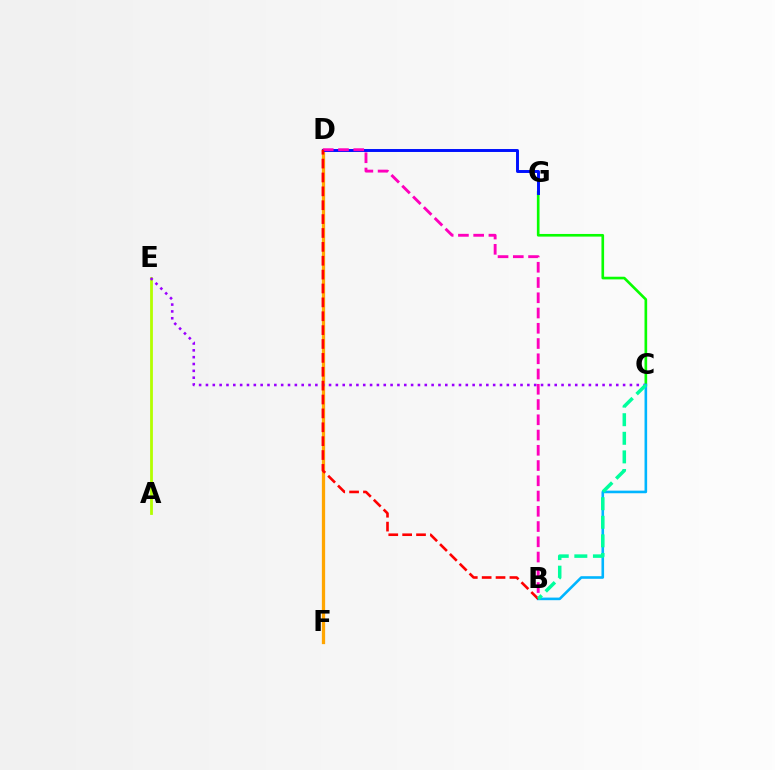{('A', 'E'): [{'color': '#b3ff00', 'line_style': 'solid', 'thickness': 2.01}], ('C', 'G'): [{'color': '#08ff00', 'line_style': 'solid', 'thickness': 1.91}], ('D', 'F'): [{'color': '#ffa500', 'line_style': 'solid', 'thickness': 2.36}], ('D', 'G'): [{'color': '#0010ff', 'line_style': 'solid', 'thickness': 2.12}], ('C', 'E'): [{'color': '#9b00ff', 'line_style': 'dotted', 'thickness': 1.86}], ('B', 'D'): [{'color': '#ff00bd', 'line_style': 'dashed', 'thickness': 2.07}, {'color': '#ff0000', 'line_style': 'dashed', 'thickness': 1.89}], ('B', 'C'): [{'color': '#00b5ff', 'line_style': 'solid', 'thickness': 1.88}, {'color': '#00ff9d', 'line_style': 'dashed', 'thickness': 2.53}]}